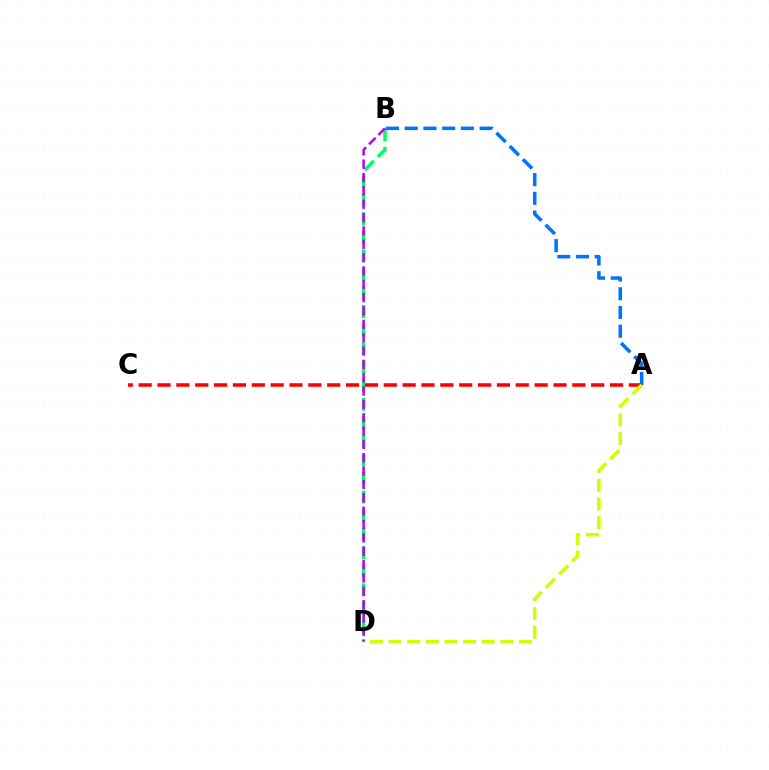{('B', 'D'): [{'color': '#00ff5c', 'line_style': 'dashed', 'thickness': 2.52}, {'color': '#b900ff', 'line_style': 'dashed', 'thickness': 1.81}], ('A', 'C'): [{'color': '#ff0000', 'line_style': 'dashed', 'thickness': 2.56}], ('A', 'B'): [{'color': '#0074ff', 'line_style': 'dashed', 'thickness': 2.54}], ('A', 'D'): [{'color': '#d1ff00', 'line_style': 'dashed', 'thickness': 2.53}]}